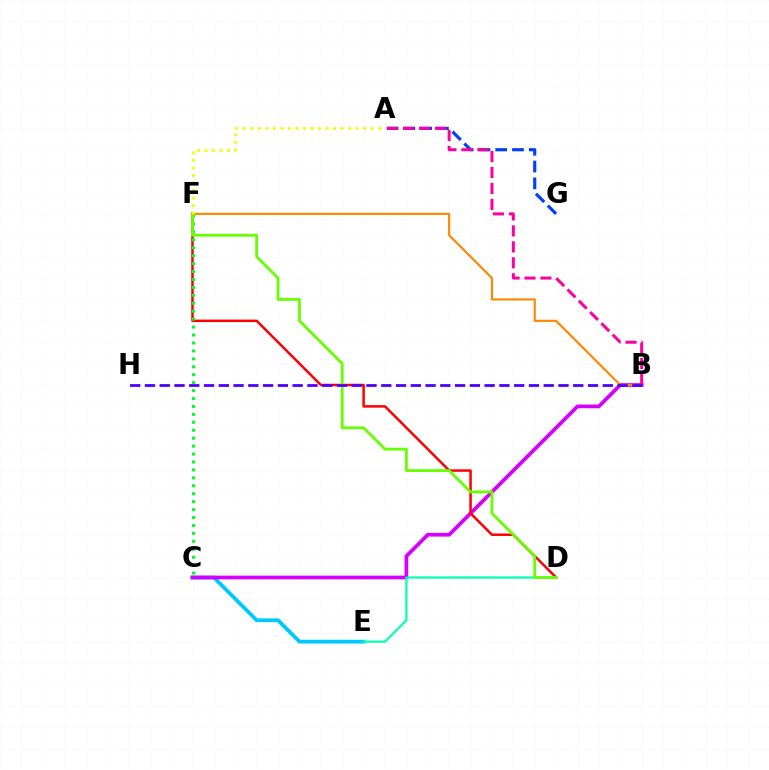{('C', 'E'): [{'color': '#00c7ff', 'line_style': 'solid', 'thickness': 2.71}], ('B', 'C'): [{'color': '#d600ff', 'line_style': 'solid', 'thickness': 2.69}], ('A', 'G'): [{'color': '#003fff', 'line_style': 'dashed', 'thickness': 2.28}], ('D', 'E'): [{'color': '#00ffaf', 'line_style': 'solid', 'thickness': 1.59}], ('B', 'F'): [{'color': '#ff8800', 'line_style': 'solid', 'thickness': 1.57}], ('A', 'B'): [{'color': '#ff00a0', 'line_style': 'dashed', 'thickness': 2.17}], ('D', 'F'): [{'color': '#ff0000', 'line_style': 'solid', 'thickness': 1.8}, {'color': '#66ff00', 'line_style': 'solid', 'thickness': 2.0}], ('C', 'F'): [{'color': '#00ff27', 'line_style': 'dotted', 'thickness': 2.16}], ('B', 'H'): [{'color': '#4f00ff', 'line_style': 'dashed', 'thickness': 2.01}], ('A', 'F'): [{'color': '#eeff00', 'line_style': 'dotted', 'thickness': 2.04}]}